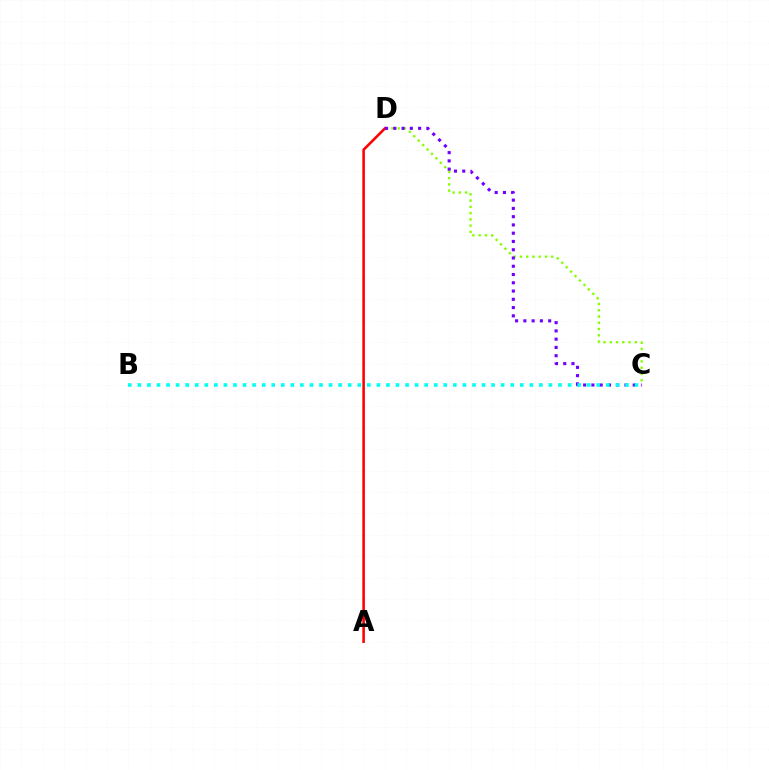{('C', 'D'): [{'color': '#84ff00', 'line_style': 'dotted', 'thickness': 1.7}, {'color': '#7200ff', 'line_style': 'dotted', 'thickness': 2.25}], ('A', 'D'): [{'color': '#ff0000', 'line_style': 'solid', 'thickness': 1.86}], ('B', 'C'): [{'color': '#00fff6', 'line_style': 'dotted', 'thickness': 2.6}]}